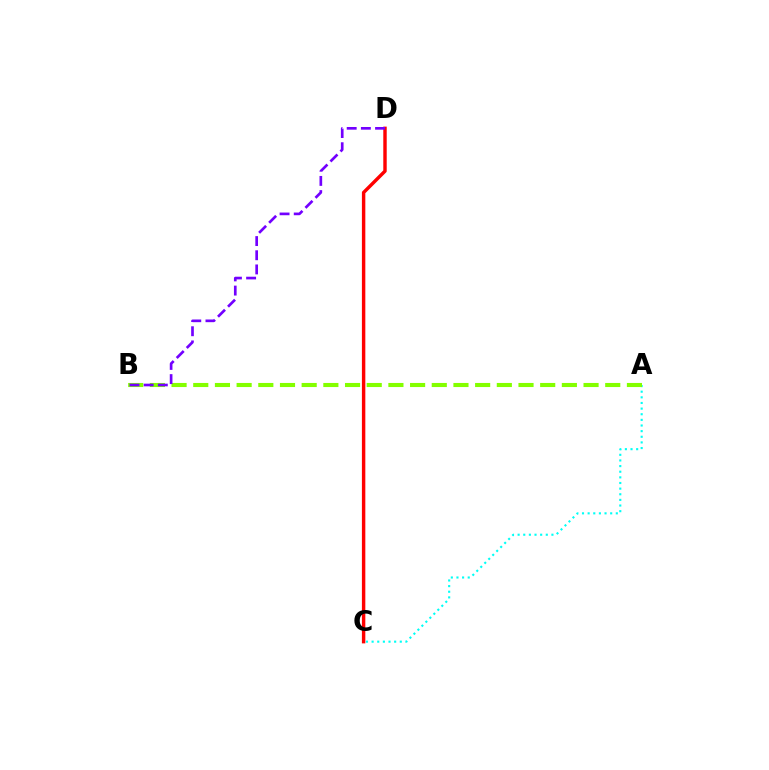{('C', 'D'): [{'color': '#ff0000', 'line_style': 'solid', 'thickness': 2.47}], ('A', 'C'): [{'color': '#00fff6', 'line_style': 'dotted', 'thickness': 1.53}], ('A', 'B'): [{'color': '#84ff00', 'line_style': 'dashed', 'thickness': 2.95}], ('B', 'D'): [{'color': '#7200ff', 'line_style': 'dashed', 'thickness': 1.93}]}